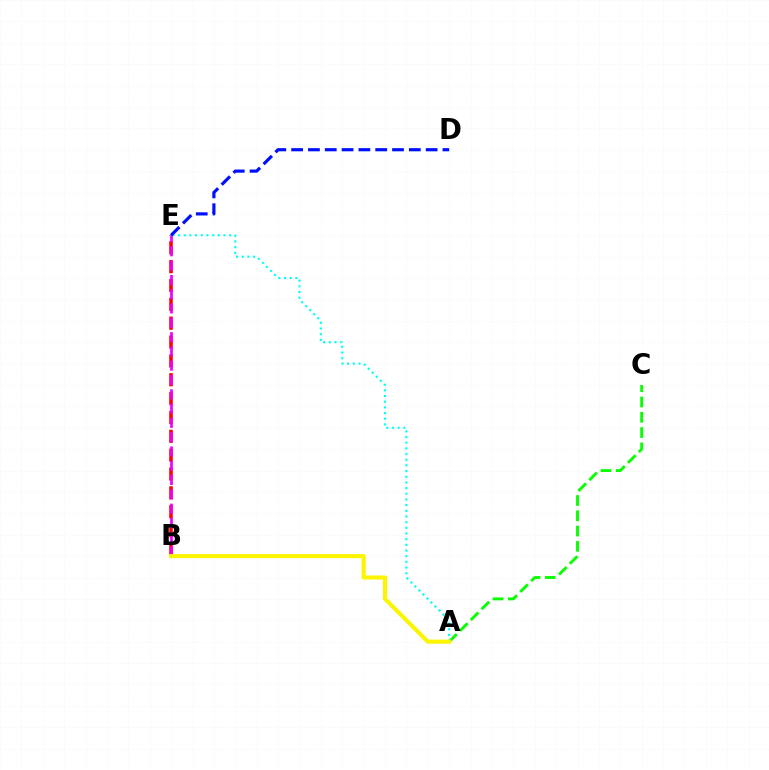{('B', 'E'): [{'color': '#ff0000', 'line_style': 'dashed', 'thickness': 2.56}, {'color': '#ee00ff', 'line_style': 'dashed', 'thickness': 1.94}], ('A', 'C'): [{'color': '#08ff00', 'line_style': 'dashed', 'thickness': 2.08}], ('A', 'E'): [{'color': '#00fff6', 'line_style': 'dotted', 'thickness': 1.54}], ('D', 'E'): [{'color': '#0010ff', 'line_style': 'dashed', 'thickness': 2.28}], ('A', 'B'): [{'color': '#fcf500', 'line_style': 'solid', 'thickness': 2.95}]}